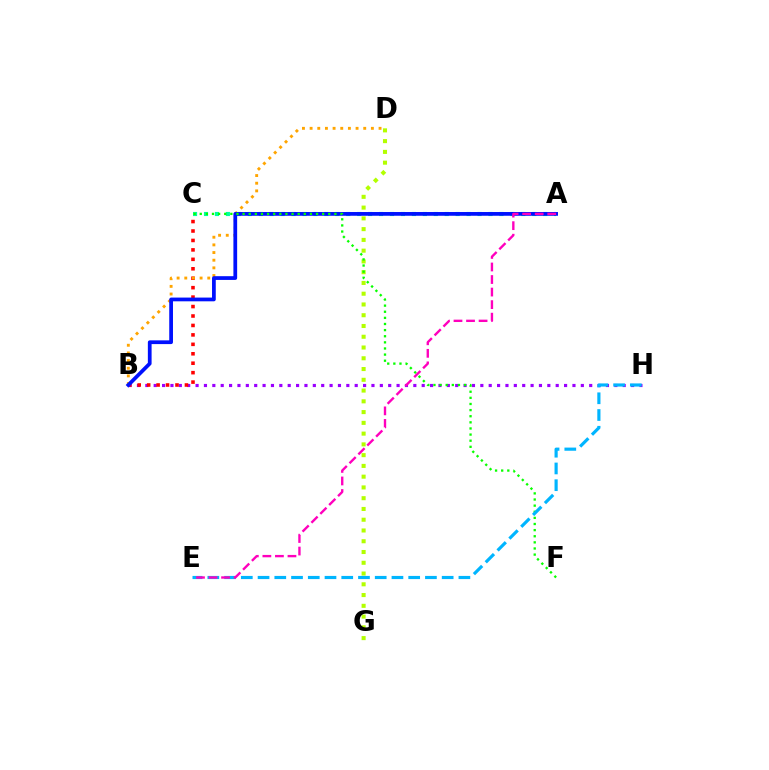{('A', 'C'): [{'color': '#00ff9d', 'line_style': 'dotted', 'thickness': 2.97}], ('D', 'G'): [{'color': '#b3ff00', 'line_style': 'dotted', 'thickness': 2.92}], ('B', 'H'): [{'color': '#9b00ff', 'line_style': 'dotted', 'thickness': 2.28}], ('B', 'C'): [{'color': '#ff0000', 'line_style': 'dotted', 'thickness': 2.57}], ('B', 'D'): [{'color': '#ffa500', 'line_style': 'dotted', 'thickness': 2.08}], ('A', 'B'): [{'color': '#0010ff', 'line_style': 'solid', 'thickness': 2.69}], ('C', 'F'): [{'color': '#08ff00', 'line_style': 'dotted', 'thickness': 1.66}], ('E', 'H'): [{'color': '#00b5ff', 'line_style': 'dashed', 'thickness': 2.27}], ('A', 'E'): [{'color': '#ff00bd', 'line_style': 'dashed', 'thickness': 1.7}]}